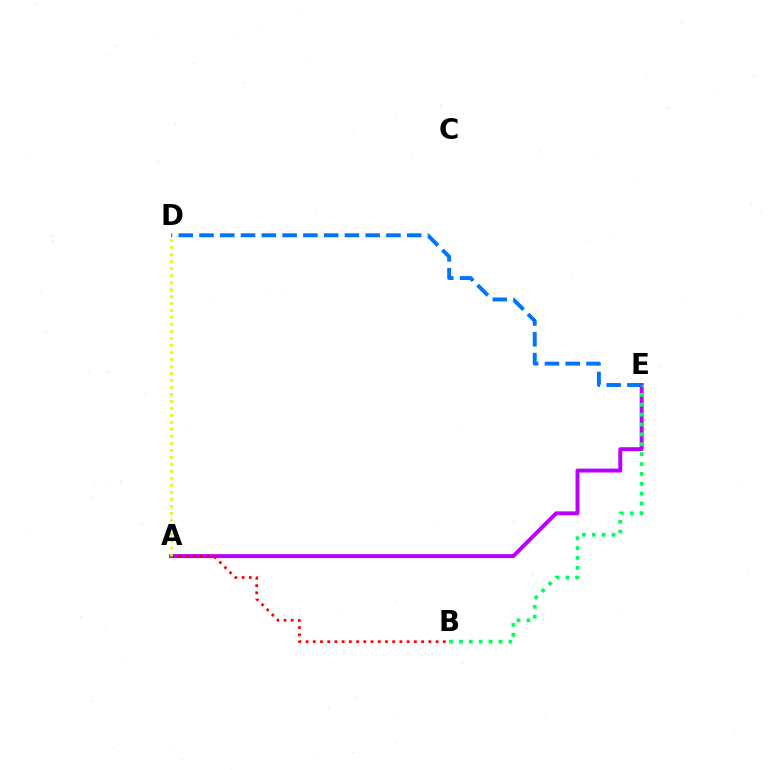{('A', 'E'): [{'color': '#b900ff', 'line_style': 'solid', 'thickness': 2.84}], ('A', 'B'): [{'color': '#ff0000', 'line_style': 'dotted', 'thickness': 1.96}], ('B', 'E'): [{'color': '#00ff5c', 'line_style': 'dotted', 'thickness': 2.68}], ('D', 'E'): [{'color': '#0074ff', 'line_style': 'dashed', 'thickness': 2.82}], ('A', 'D'): [{'color': '#d1ff00', 'line_style': 'dotted', 'thickness': 1.9}]}